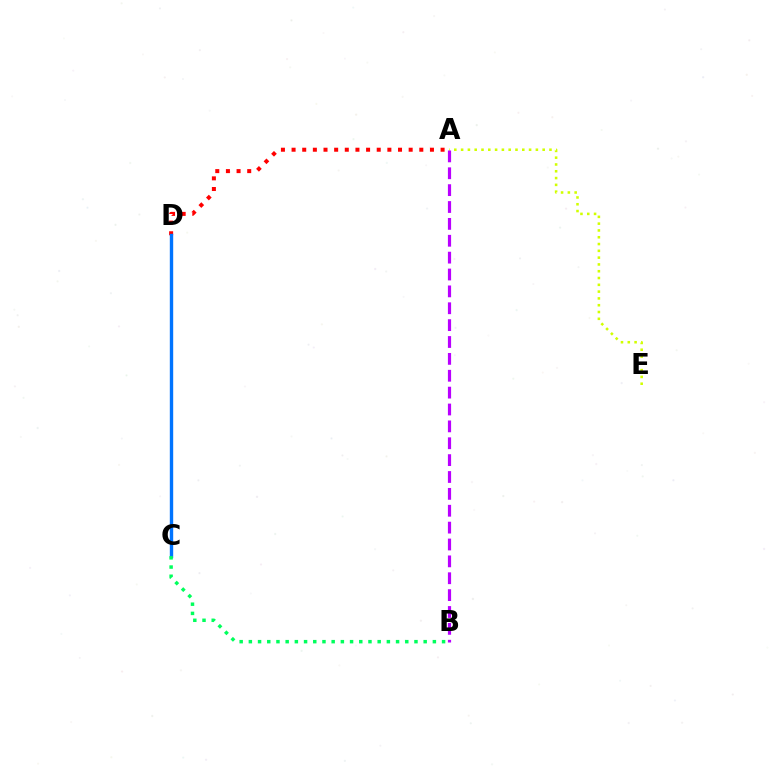{('A', 'E'): [{'color': '#d1ff00', 'line_style': 'dotted', 'thickness': 1.85}], ('A', 'D'): [{'color': '#ff0000', 'line_style': 'dotted', 'thickness': 2.89}], ('C', 'D'): [{'color': '#0074ff', 'line_style': 'solid', 'thickness': 2.44}], ('A', 'B'): [{'color': '#b900ff', 'line_style': 'dashed', 'thickness': 2.29}], ('B', 'C'): [{'color': '#00ff5c', 'line_style': 'dotted', 'thickness': 2.5}]}